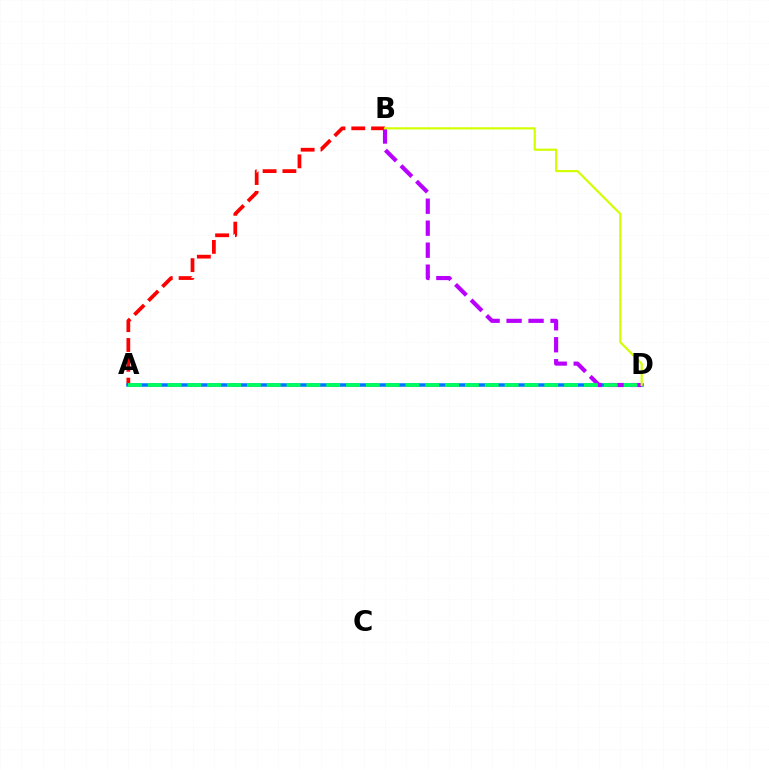{('A', 'B'): [{'color': '#ff0000', 'line_style': 'dashed', 'thickness': 2.69}], ('A', 'D'): [{'color': '#0074ff', 'line_style': 'solid', 'thickness': 2.52}, {'color': '#00ff5c', 'line_style': 'dashed', 'thickness': 2.69}], ('B', 'D'): [{'color': '#b900ff', 'line_style': 'dashed', 'thickness': 2.99}, {'color': '#d1ff00', 'line_style': 'solid', 'thickness': 1.56}]}